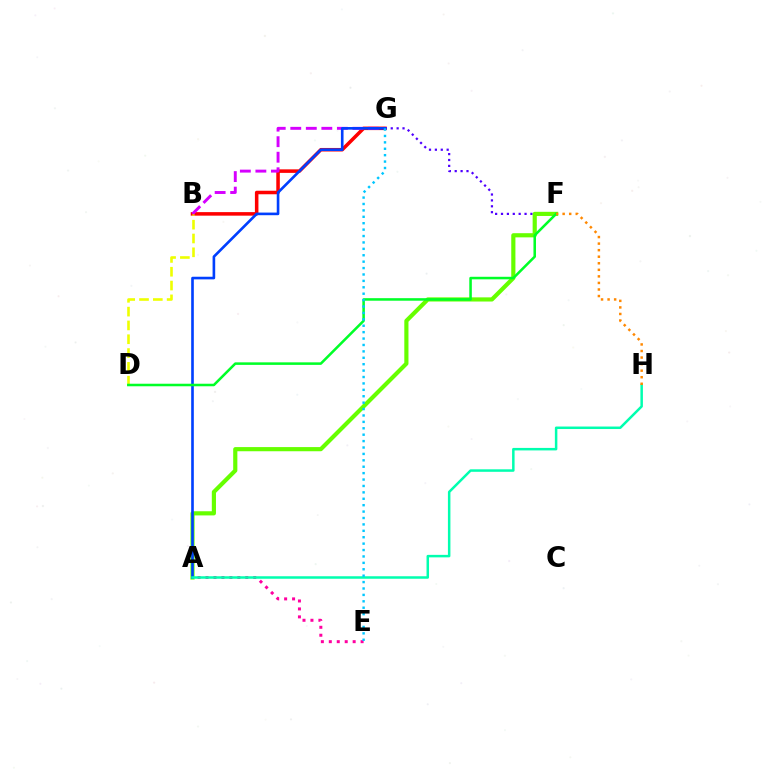{('B', 'G'): [{'color': '#ff0000', 'line_style': 'solid', 'thickness': 2.54}, {'color': '#d600ff', 'line_style': 'dashed', 'thickness': 2.11}], ('F', 'G'): [{'color': '#4f00ff', 'line_style': 'dotted', 'thickness': 1.6}], ('A', 'F'): [{'color': '#66ff00', 'line_style': 'solid', 'thickness': 3.0}], ('A', 'E'): [{'color': '#ff00a0', 'line_style': 'dotted', 'thickness': 2.16}], ('A', 'G'): [{'color': '#003fff', 'line_style': 'solid', 'thickness': 1.89}], ('A', 'H'): [{'color': '#00ffaf', 'line_style': 'solid', 'thickness': 1.8}], ('B', 'D'): [{'color': '#eeff00', 'line_style': 'dashed', 'thickness': 1.88}], ('D', 'F'): [{'color': '#00ff27', 'line_style': 'solid', 'thickness': 1.83}], ('E', 'G'): [{'color': '#00c7ff', 'line_style': 'dotted', 'thickness': 1.74}], ('F', 'H'): [{'color': '#ff8800', 'line_style': 'dotted', 'thickness': 1.78}]}